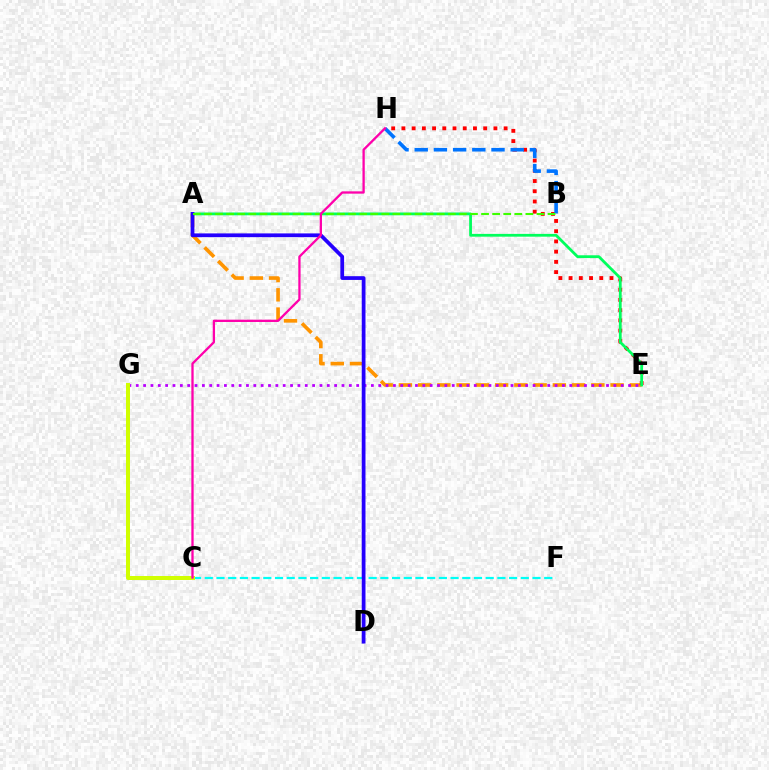{('A', 'E'): [{'color': '#ff9400', 'line_style': 'dashed', 'thickness': 2.61}, {'color': '#00ff5c', 'line_style': 'solid', 'thickness': 2.0}], ('E', 'H'): [{'color': '#ff0000', 'line_style': 'dotted', 'thickness': 2.78}], ('B', 'H'): [{'color': '#0074ff', 'line_style': 'dashed', 'thickness': 2.61}], ('E', 'G'): [{'color': '#b900ff', 'line_style': 'dotted', 'thickness': 2.0}], ('C', 'F'): [{'color': '#00fff6', 'line_style': 'dashed', 'thickness': 1.59}], ('A', 'D'): [{'color': '#2500ff', 'line_style': 'solid', 'thickness': 2.7}], ('A', 'B'): [{'color': '#3dff00', 'line_style': 'dashed', 'thickness': 1.51}], ('C', 'G'): [{'color': '#d1ff00', 'line_style': 'solid', 'thickness': 2.87}], ('C', 'H'): [{'color': '#ff00ac', 'line_style': 'solid', 'thickness': 1.66}]}